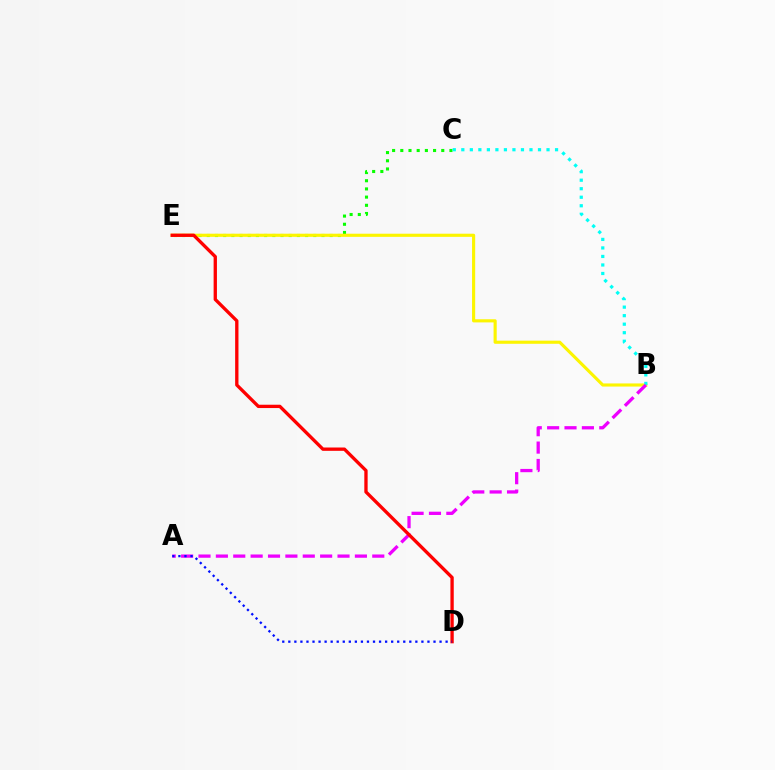{('C', 'E'): [{'color': '#08ff00', 'line_style': 'dotted', 'thickness': 2.23}], ('B', 'E'): [{'color': '#fcf500', 'line_style': 'solid', 'thickness': 2.26}], ('B', 'C'): [{'color': '#00fff6', 'line_style': 'dotted', 'thickness': 2.32}], ('A', 'B'): [{'color': '#ee00ff', 'line_style': 'dashed', 'thickness': 2.36}], ('D', 'E'): [{'color': '#ff0000', 'line_style': 'solid', 'thickness': 2.39}], ('A', 'D'): [{'color': '#0010ff', 'line_style': 'dotted', 'thickness': 1.64}]}